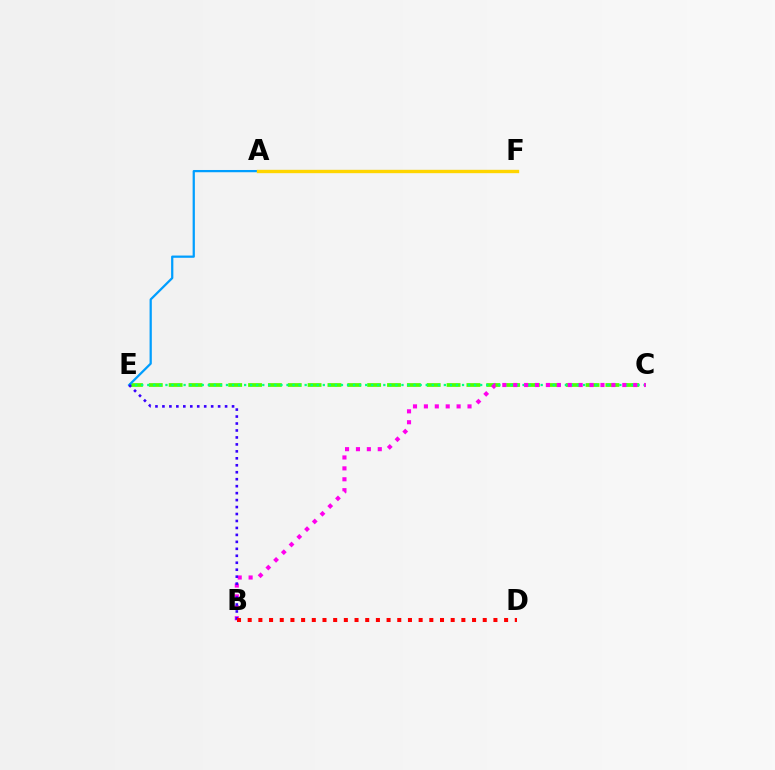{('C', 'E'): [{'color': '#4fff00', 'line_style': 'dashed', 'thickness': 2.7}, {'color': '#00ff86', 'line_style': 'dotted', 'thickness': 1.64}], ('E', 'F'): [{'color': '#009eff', 'line_style': 'solid', 'thickness': 1.62}], ('B', 'C'): [{'color': '#ff00ed', 'line_style': 'dotted', 'thickness': 2.96}], ('B', 'E'): [{'color': '#3700ff', 'line_style': 'dotted', 'thickness': 1.89}], ('A', 'F'): [{'color': '#ffd500', 'line_style': 'solid', 'thickness': 2.42}], ('B', 'D'): [{'color': '#ff0000', 'line_style': 'dotted', 'thickness': 2.9}]}